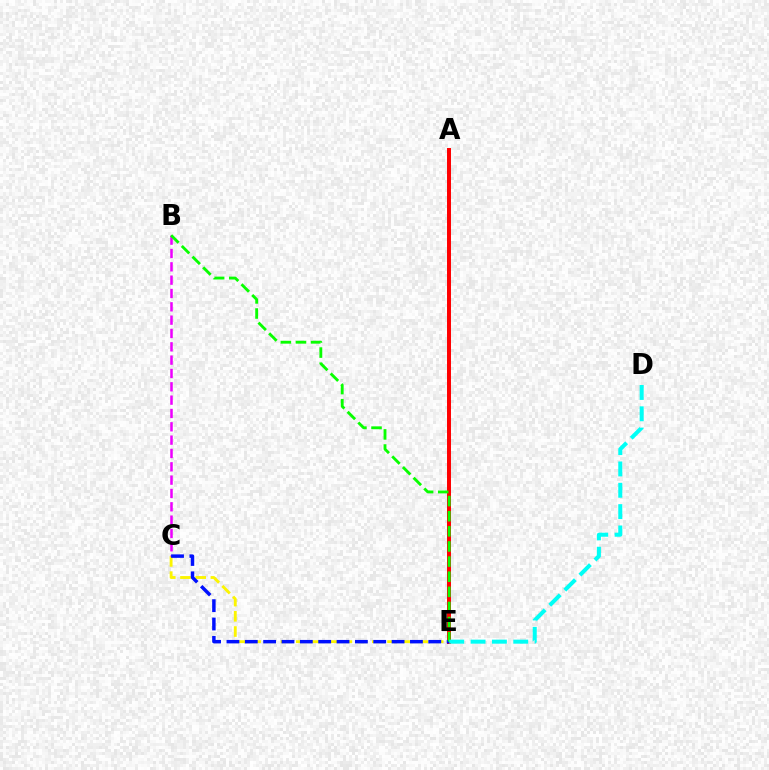{('C', 'E'): [{'color': '#fcf500', 'line_style': 'dashed', 'thickness': 2.07}, {'color': '#0010ff', 'line_style': 'dashed', 'thickness': 2.49}], ('A', 'E'): [{'color': '#ff0000', 'line_style': 'solid', 'thickness': 2.86}], ('B', 'C'): [{'color': '#ee00ff', 'line_style': 'dashed', 'thickness': 1.81}], ('B', 'E'): [{'color': '#08ff00', 'line_style': 'dashed', 'thickness': 2.05}], ('D', 'E'): [{'color': '#00fff6', 'line_style': 'dashed', 'thickness': 2.9}]}